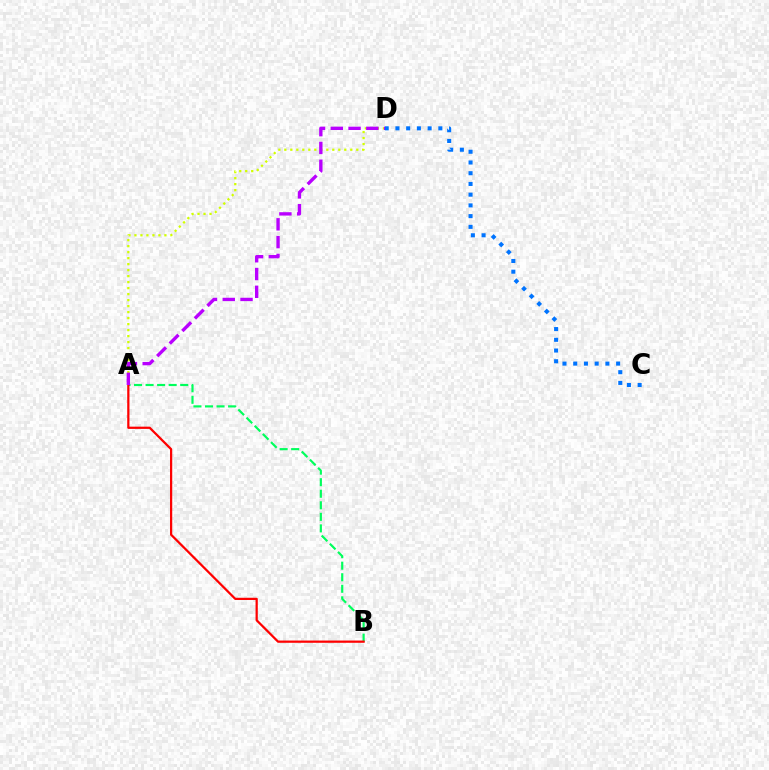{('A', 'B'): [{'color': '#00ff5c', 'line_style': 'dashed', 'thickness': 1.57}, {'color': '#ff0000', 'line_style': 'solid', 'thickness': 1.61}], ('A', 'D'): [{'color': '#d1ff00', 'line_style': 'dotted', 'thickness': 1.63}, {'color': '#b900ff', 'line_style': 'dashed', 'thickness': 2.41}], ('C', 'D'): [{'color': '#0074ff', 'line_style': 'dotted', 'thickness': 2.91}]}